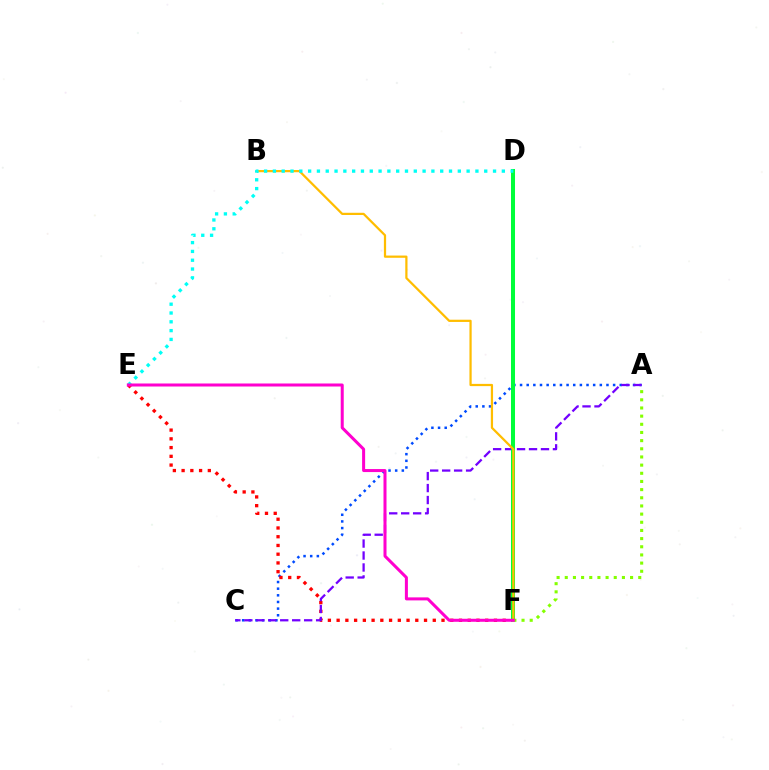{('A', 'C'): [{'color': '#004bff', 'line_style': 'dotted', 'thickness': 1.81}, {'color': '#7200ff', 'line_style': 'dashed', 'thickness': 1.63}], ('E', 'F'): [{'color': '#ff0000', 'line_style': 'dotted', 'thickness': 2.37}, {'color': '#ff00cf', 'line_style': 'solid', 'thickness': 2.17}], ('D', 'F'): [{'color': '#00ff39', 'line_style': 'solid', 'thickness': 2.9}], ('B', 'F'): [{'color': '#ffbd00', 'line_style': 'solid', 'thickness': 1.61}], ('D', 'E'): [{'color': '#00fff6', 'line_style': 'dotted', 'thickness': 2.39}], ('A', 'F'): [{'color': '#84ff00', 'line_style': 'dotted', 'thickness': 2.22}]}